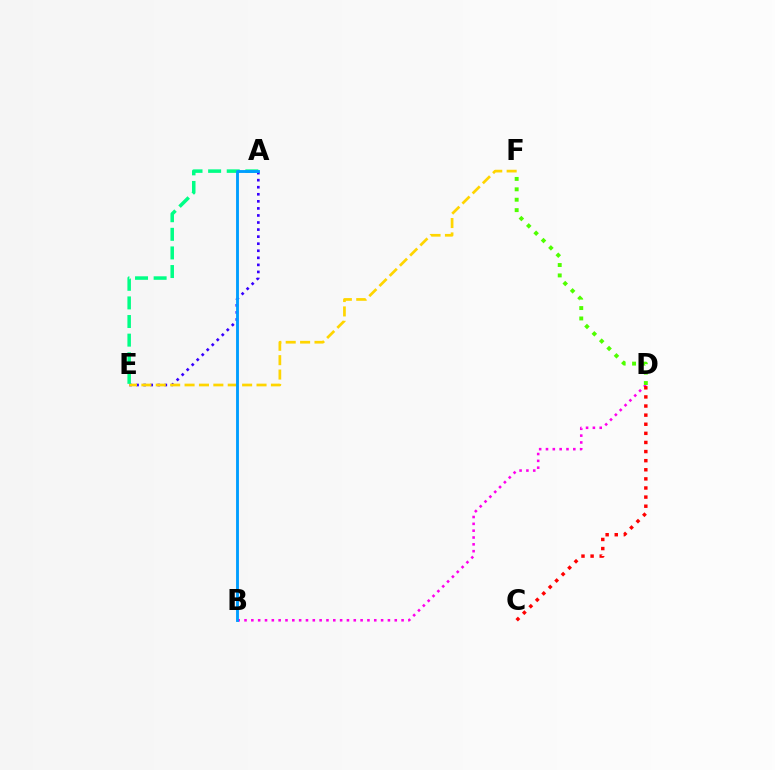{('A', 'E'): [{'color': '#3700ff', 'line_style': 'dotted', 'thickness': 1.92}, {'color': '#00ff86', 'line_style': 'dashed', 'thickness': 2.53}], ('E', 'F'): [{'color': '#ffd500', 'line_style': 'dashed', 'thickness': 1.96}], ('B', 'D'): [{'color': '#ff00ed', 'line_style': 'dotted', 'thickness': 1.86}], ('C', 'D'): [{'color': '#ff0000', 'line_style': 'dotted', 'thickness': 2.47}], ('A', 'B'): [{'color': '#009eff', 'line_style': 'solid', 'thickness': 2.07}], ('D', 'F'): [{'color': '#4fff00', 'line_style': 'dotted', 'thickness': 2.83}]}